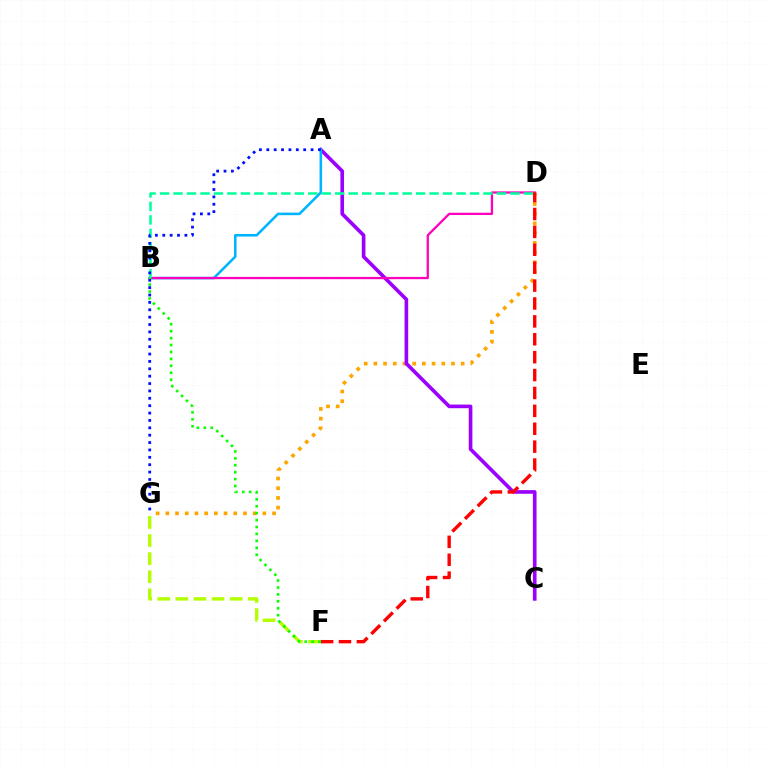{('D', 'G'): [{'color': '#ffa500', 'line_style': 'dotted', 'thickness': 2.64}], ('A', 'C'): [{'color': '#9b00ff', 'line_style': 'solid', 'thickness': 2.62}], ('F', 'G'): [{'color': '#b3ff00', 'line_style': 'dashed', 'thickness': 2.46}], ('A', 'B'): [{'color': '#00b5ff', 'line_style': 'solid', 'thickness': 1.86}], ('B', 'D'): [{'color': '#ff00bd', 'line_style': 'solid', 'thickness': 1.63}, {'color': '#00ff9d', 'line_style': 'dashed', 'thickness': 1.83}], ('D', 'F'): [{'color': '#ff0000', 'line_style': 'dashed', 'thickness': 2.43}], ('A', 'G'): [{'color': '#0010ff', 'line_style': 'dotted', 'thickness': 2.0}], ('B', 'F'): [{'color': '#08ff00', 'line_style': 'dotted', 'thickness': 1.88}]}